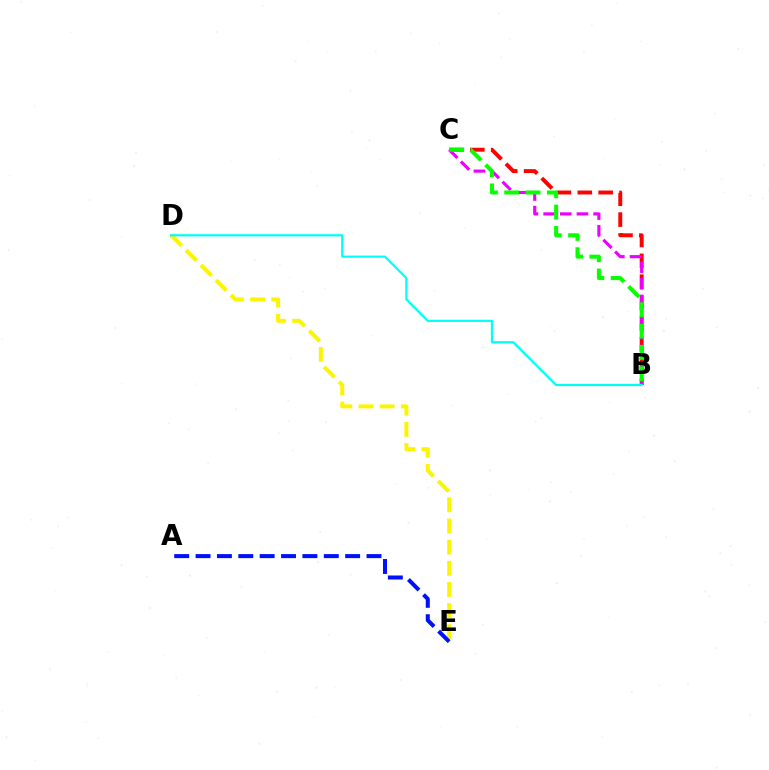{('B', 'C'): [{'color': '#ff0000', 'line_style': 'dashed', 'thickness': 2.83}, {'color': '#ee00ff', 'line_style': 'dashed', 'thickness': 2.26}, {'color': '#08ff00', 'line_style': 'dashed', 'thickness': 2.9}], ('D', 'E'): [{'color': '#fcf500', 'line_style': 'dashed', 'thickness': 2.87}], ('A', 'E'): [{'color': '#0010ff', 'line_style': 'dashed', 'thickness': 2.9}], ('B', 'D'): [{'color': '#00fff6', 'line_style': 'solid', 'thickness': 1.58}]}